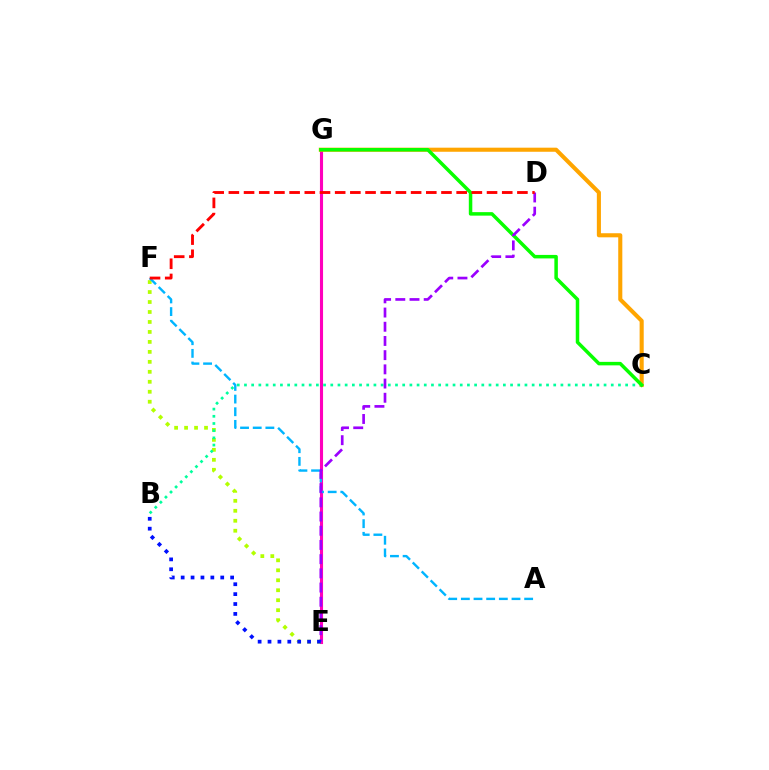{('E', 'G'): [{'color': '#ff00bd', 'line_style': 'solid', 'thickness': 2.23}], ('E', 'F'): [{'color': '#b3ff00', 'line_style': 'dotted', 'thickness': 2.71}], ('C', 'G'): [{'color': '#ffa500', 'line_style': 'solid', 'thickness': 2.94}, {'color': '#08ff00', 'line_style': 'solid', 'thickness': 2.52}], ('B', 'C'): [{'color': '#00ff9d', 'line_style': 'dotted', 'thickness': 1.95}], ('A', 'F'): [{'color': '#00b5ff', 'line_style': 'dashed', 'thickness': 1.72}], ('D', 'E'): [{'color': '#9b00ff', 'line_style': 'dashed', 'thickness': 1.93}], ('B', 'E'): [{'color': '#0010ff', 'line_style': 'dotted', 'thickness': 2.69}], ('D', 'F'): [{'color': '#ff0000', 'line_style': 'dashed', 'thickness': 2.06}]}